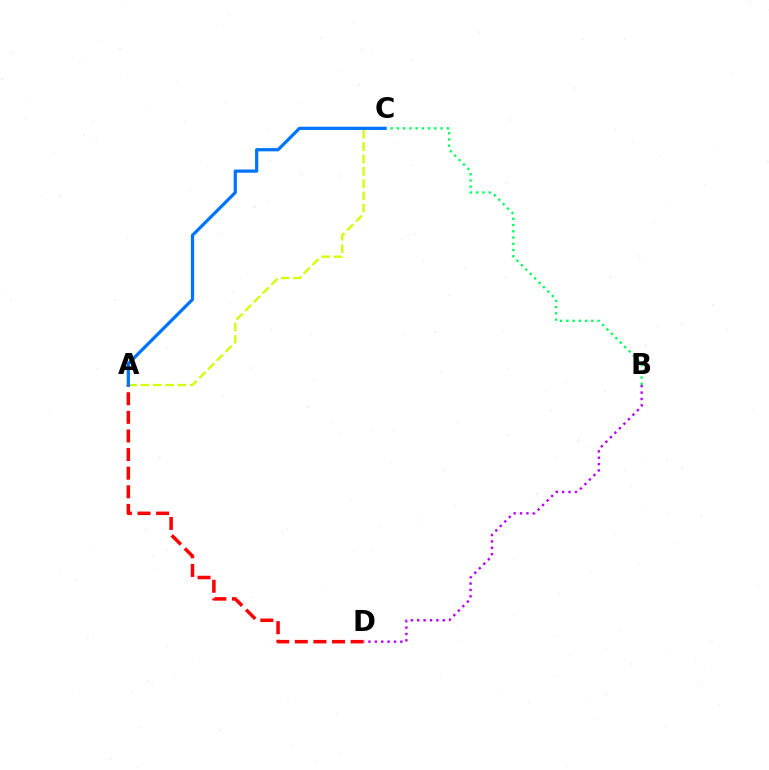{('A', 'C'): [{'color': '#d1ff00', 'line_style': 'dashed', 'thickness': 1.67}, {'color': '#0074ff', 'line_style': 'solid', 'thickness': 2.33}], ('A', 'D'): [{'color': '#ff0000', 'line_style': 'dashed', 'thickness': 2.53}], ('B', 'D'): [{'color': '#b900ff', 'line_style': 'dotted', 'thickness': 1.73}], ('B', 'C'): [{'color': '#00ff5c', 'line_style': 'dotted', 'thickness': 1.69}]}